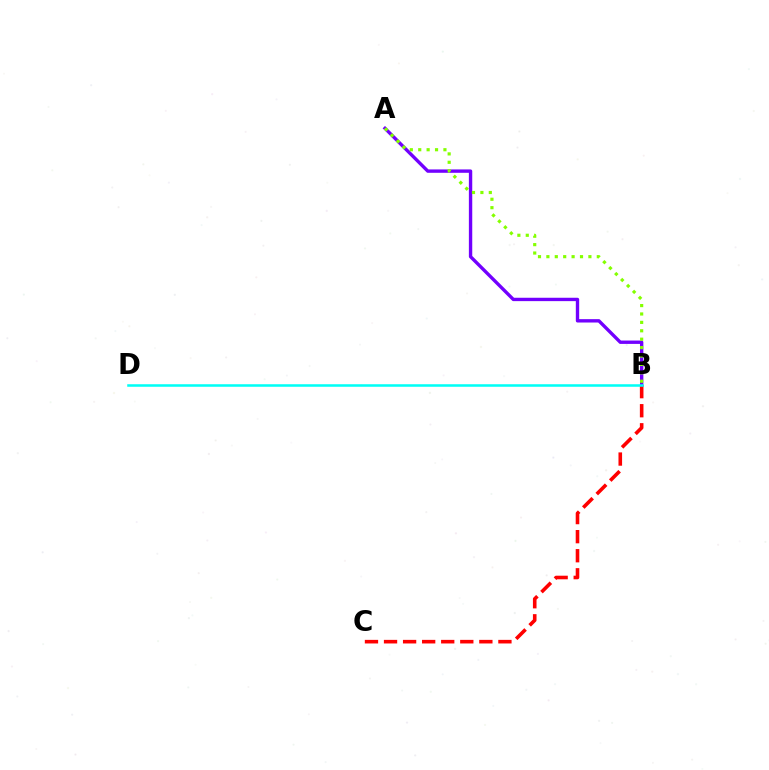{('A', 'B'): [{'color': '#7200ff', 'line_style': 'solid', 'thickness': 2.43}, {'color': '#84ff00', 'line_style': 'dotted', 'thickness': 2.28}], ('B', 'C'): [{'color': '#ff0000', 'line_style': 'dashed', 'thickness': 2.59}], ('B', 'D'): [{'color': '#00fff6', 'line_style': 'solid', 'thickness': 1.83}]}